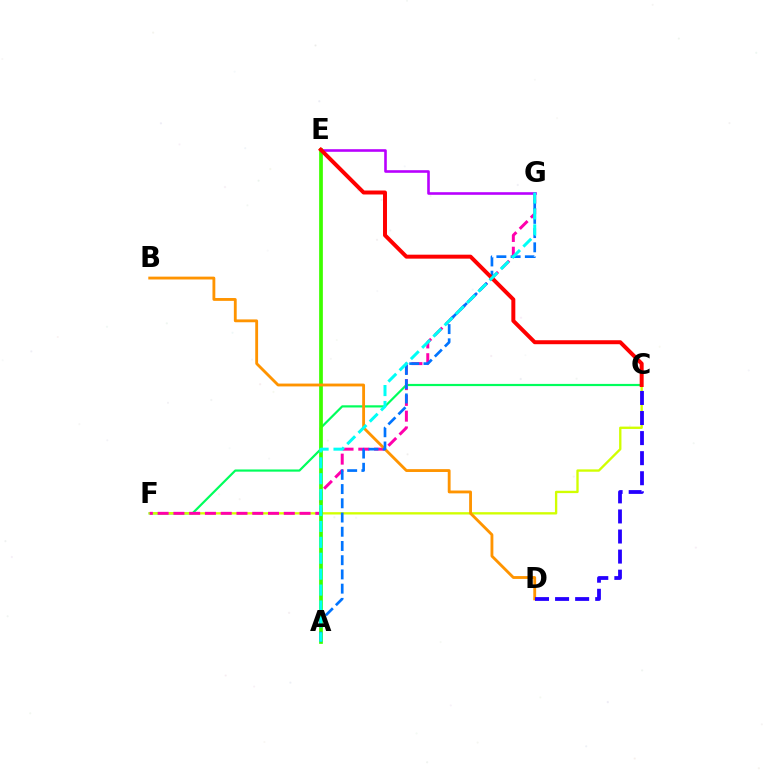{('C', 'F'): [{'color': '#00ff5c', 'line_style': 'solid', 'thickness': 1.58}, {'color': '#d1ff00', 'line_style': 'solid', 'thickness': 1.69}], ('F', 'G'): [{'color': '#ff00ac', 'line_style': 'dashed', 'thickness': 2.14}], ('A', 'E'): [{'color': '#3dff00', 'line_style': 'solid', 'thickness': 2.68}], ('B', 'D'): [{'color': '#ff9400', 'line_style': 'solid', 'thickness': 2.05}], ('A', 'G'): [{'color': '#0074ff', 'line_style': 'dashed', 'thickness': 1.93}, {'color': '#00fff6', 'line_style': 'dashed', 'thickness': 2.16}], ('E', 'G'): [{'color': '#b900ff', 'line_style': 'solid', 'thickness': 1.88}], ('C', 'D'): [{'color': '#2500ff', 'line_style': 'dashed', 'thickness': 2.73}], ('C', 'E'): [{'color': '#ff0000', 'line_style': 'solid', 'thickness': 2.86}]}